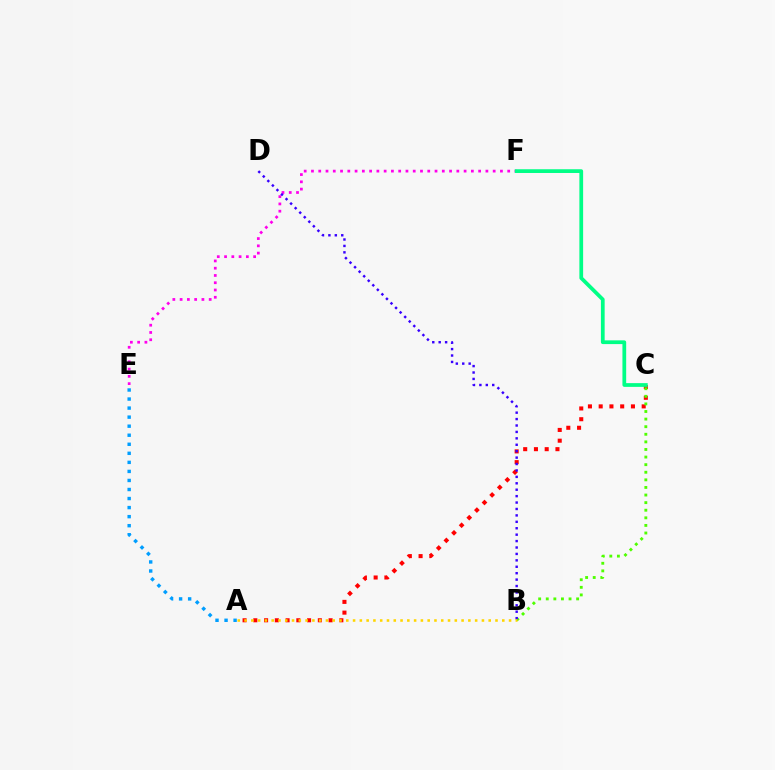{('A', 'C'): [{'color': '#ff0000', 'line_style': 'dotted', 'thickness': 2.92}], ('B', 'C'): [{'color': '#4fff00', 'line_style': 'dotted', 'thickness': 2.06}], ('E', 'F'): [{'color': '#ff00ed', 'line_style': 'dotted', 'thickness': 1.97}], ('A', 'E'): [{'color': '#009eff', 'line_style': 'dotted', 'thickness': 2.46}], ('C', 'F'): [{'color': '#00ff86', 'line_style': 'solid', 'thickness': 2.69}], ('B', 'D'): [{'color': '#3700ff', 'line_style': 'dotted', 'thickness': 1.74}], ('A', 'B'): [{'color': '#ffd500', 'line_style': 'dotted', 'thickness': 1.84}]}